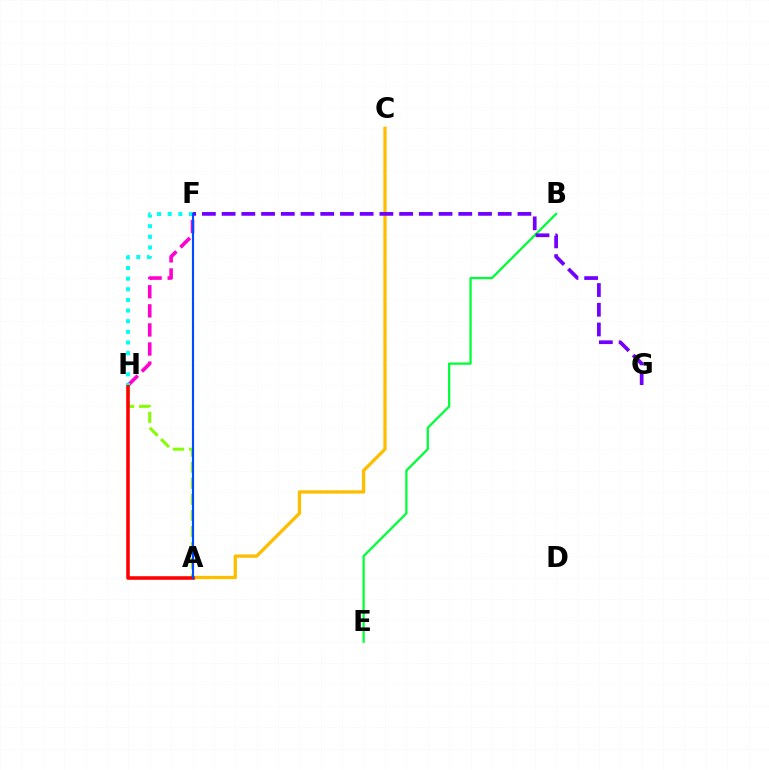{('F', 'H'): [{'color': '#ff00cf', 'line_style': 'dashed', 'thickness': 2.59}, {'color': '#00fff6', 'line_style': 'dotted', 'thickness': 2.89}], ('A', 'H'): [{'color': '#84ff00', 'line_style': 'dashed', 'thickness': 2.18}, {'color': '#ff0000', 'line_style': 'solid', 'thickness': 2.57}], ('B', 'E'): [{'color': '#00ff39', 'line_style': 'solid', 'thickness': 1.64}], ('A', 'C'): [{'color': '#ffbd00', 'line_style': 'solid', 'thickness': 2.37}], ('F', 'G'): [{'color': '#7200ff', 'line_style': 'dashed', 'thickness': 2.68}], ('A', 'F'): [{'color': '#004bff', 'line_style': 'solid', 'thickness': 1.55}]}